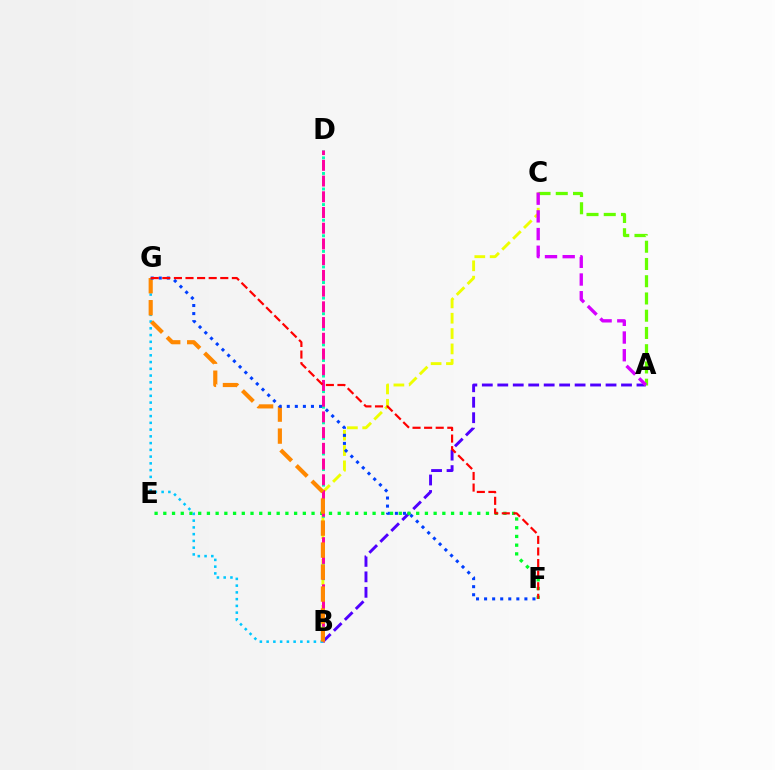{('B', 'C'): [{'color': '#eeff00', 'line_style': 'dashed', 'thickness': 2.08}], ('A', 'B'): [{'color': '#4f00ff', 'line_style': 'dashed', 'thickness': 2.1}], ('E', 'F'): [{'color': '#00ff27', 'line_style': 'dotted', 'thickness': 2.37}], ('A', 'C'): [{'color': '#66ff00', 'line_style': 'dashed', 'thickness': 2.34}, {'color': '#d600ff', 'line_style': 'dashed', 'thickness': 2.4}], ('B', 'D'): [{'color': '#00ffaf', 'line_style': 'dotted', 'thickness': 2.12}, {'color': '#ff00a0', 'line_style': 'dashed', 'thickness': 2.14}], ('B', 'G'): [{'color': '#00c7ff', 'line_style': 'dotted', 'thickness': 1.83}, {'color': '#ff8800', 'line_style': 'dashed', 'thickness': 2.99}], ('F', 'G'): [{'color': '#003fff', 'line_style': 'dotted', 'thickness': 2.19}, {'color': '#ff0000', 'line_style': 'dashed', 'thickness': 1.57}]}